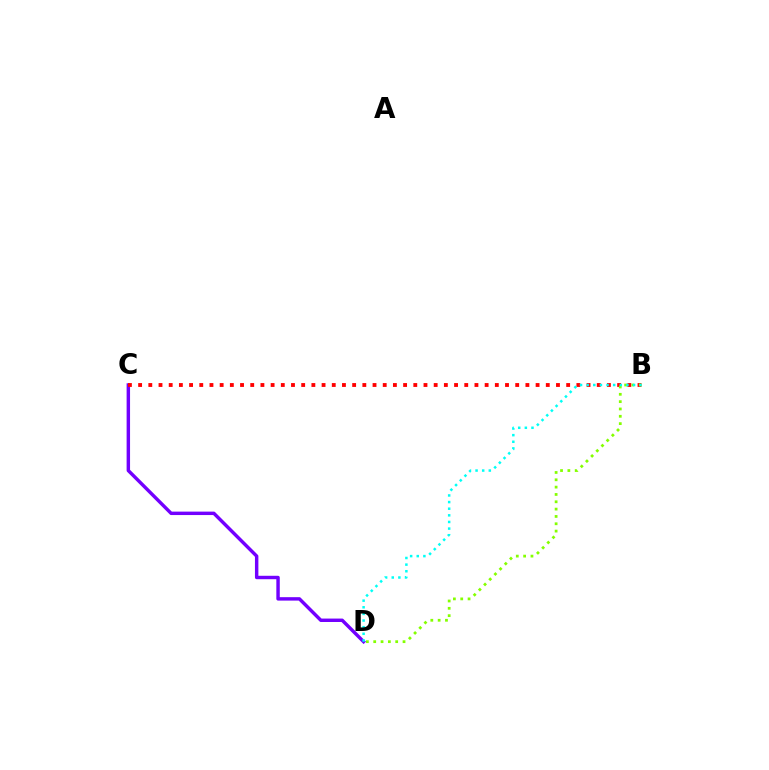{('C', 'D'): [{'color': '#7200ff', 'line_style': 'solid', 'thickness': 2.47}], ('B', 'C'): [{'color': '#ff0000', 'line_style': 'dotted', 'thickness': 2.77}], ('B', 'D'): [{'color': '#84ff00', 'line_style': 'dotted', 'thickness': 1.99}, {'color': '#00fff6', 'line_style': 'dotted', 'thickness': 1.8}]}